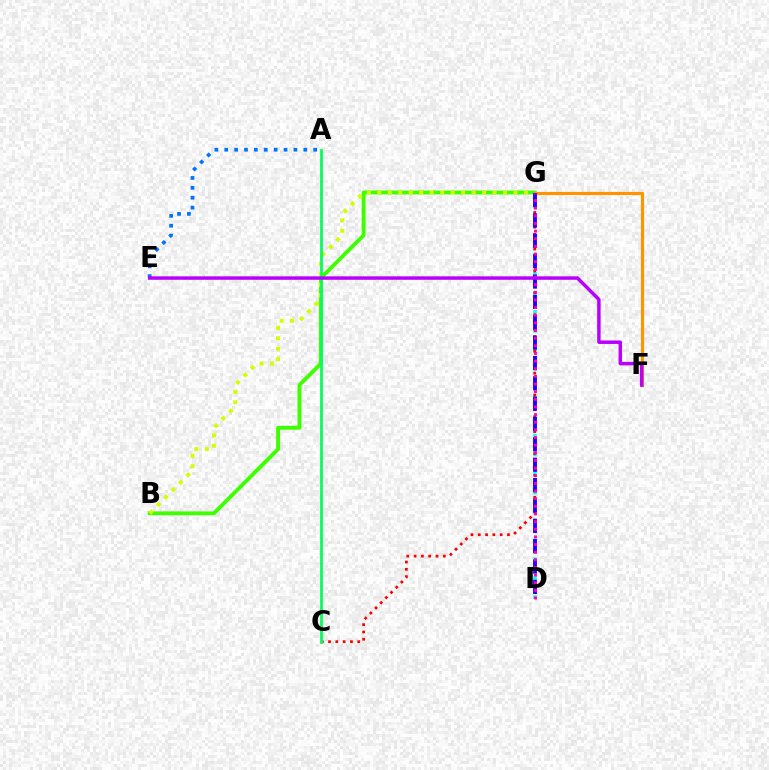{('D', 'G'): [{'color': '#00fff6', 'line_style': 'dotted', 'thickness': 2.58}, {'color': '#2500ff', 'line_style': 'dashed', 'thickness': 2.77}, {'color': '#ff00ac', 'line_style': 'dotted', 'thickness': 2.08}], ('B', 'G'): [{'color': '#3dff00', 'line_style': 'solid', 'thickness': 2.78}, {'color': '#d1ff00', 'line_style': 'dotted', 'thickness': 2.85}], ('F', 'G'): [{'color': '#ff9400', 'line_style': 'solid', 'thickness': 2.27}], ('C', 'G'): [{'color': '#ff0000', 'line_style': 'dotted', 'thickness': 1.98}], ('A', 'C'): [{'color': '#00ff5c', 'line_style': 'solid', 'thickness': 1.97}], ('A', 'E'): [{'color': '#0074ff', 'line_style': 'dotted', 'thickness': 2.69}], ('E', 'F'): [{'color': '#b900ff', 'line_style': 'solid', 'thickness': 2.5}]}